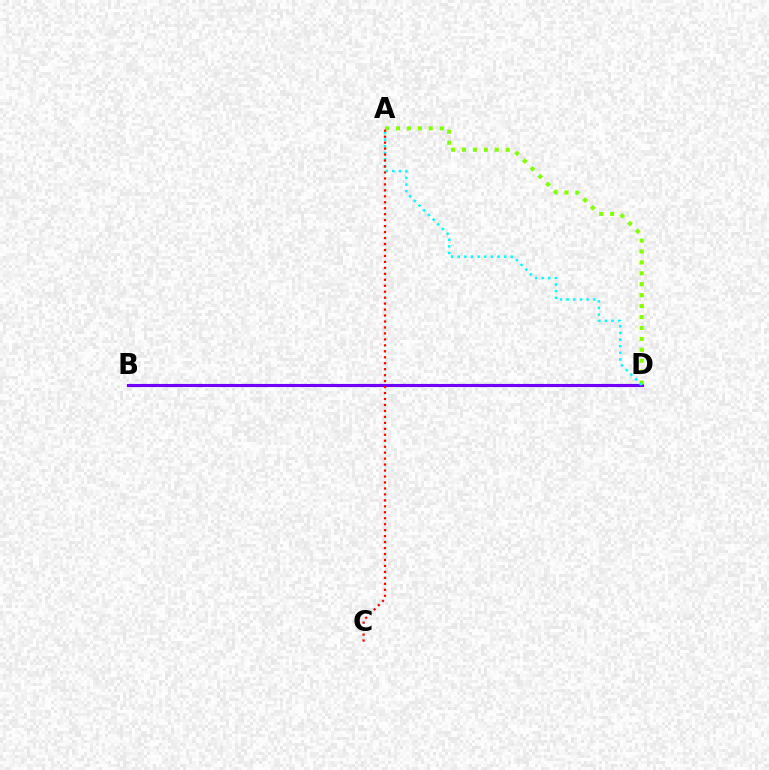{('B', 'D'): [{'color': '#7200ff', 'line_style': 'solid', 'thickness': 2.25}], ('A', 'D'): [{'color': '#84ff00', 'line_style': 'dotted', 'thickness': 2.97}, {'color': '#00fff6', 'line_style': 'dotted', 'thickness': 1.8}], ('A', 'C'): [{'color': '#ff0000', 'line_style': 'dotted', 'thickness': 1.62}]}